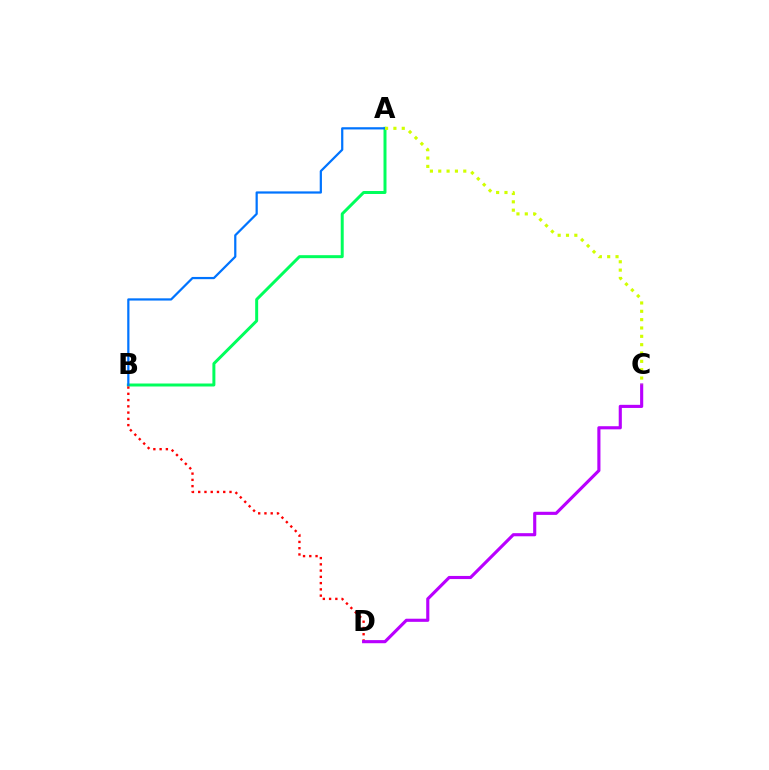{('A', 'B'): [{'color': '#00ff5c', 'line_style': 'solid', 'thickness': 2.15}, {'color': '#0074ff', 'line_style': 'solid', 'thickness': 1.6}], ('B', 'D'): [{'color': '#ff0000', 'line_style': 'dotted', 'thickness': 1.7}], ('C', 'D'): [{'color': '#b900ff', 'line_style': 'solid', 'thickness': 2.25}], ('A', 'C'): [{'color': '#d1ff00', 'line_style': 'dotted', 'thickness': 2.27}]}